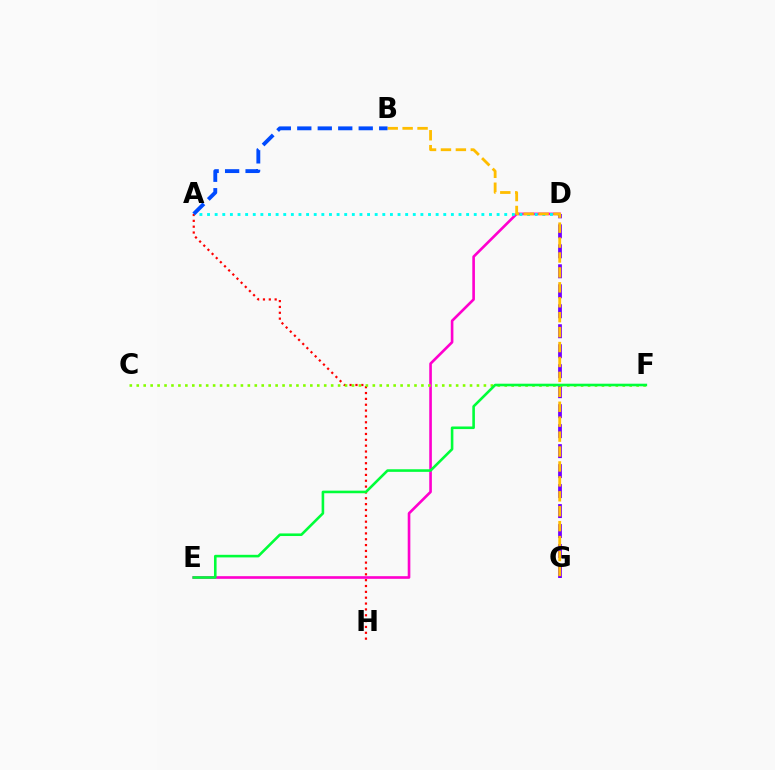{('D', 'E'): [{'color': '#ff00cf', 'line_style': 'solid', 'thickness': 1.9}], ('A', 'H'): [{'color': '#ff0000', 'line_style': 'dotted', 'thickness': 1.59}], ('A', 'D'): [{'color': '#00fff6', 'line_style': 'dotted', 'thickness': 2.07}], ('D', 'G'): [{'color': '#7200ff', 'line_style': 'dashed', 'thickness': 2.71}], ('C', 'F'): [{'color': '#84ff00', 'line_style': 'dotted', 'thickness': 1.89}], ('B', 'G'): [{'color': '#ffbd00', 'line_style': 'dashed', 'thickness': 2.03}], ('E', 'F'): [{'color': '#00ff39', 'line_style': 'solid', 'thickness': 1.87}], ('A', 'B'): [{'color': '#004bff', 'line_style': 'dashed', 'thickness': 2.78}]}